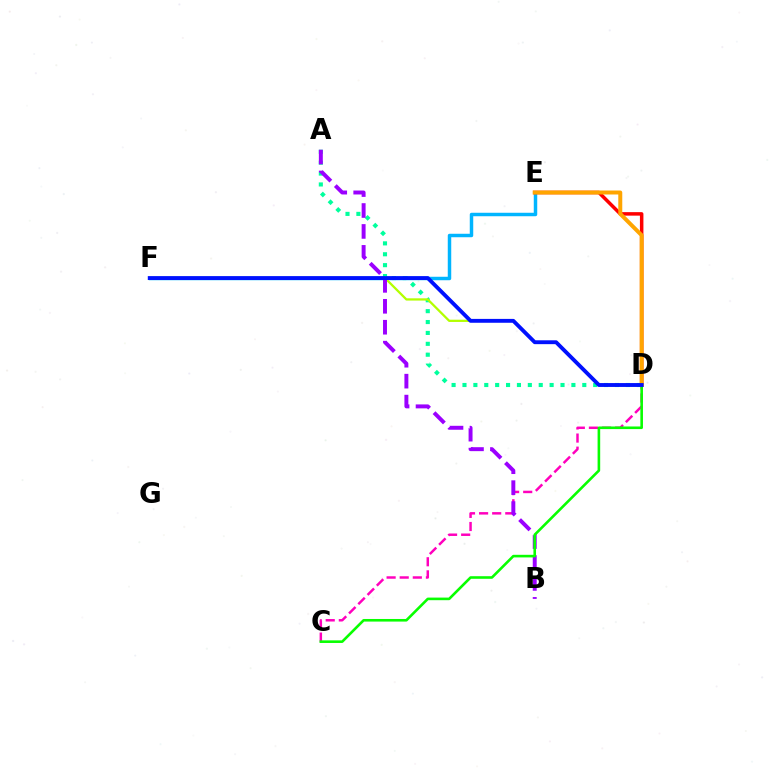{('A', 'D'): [{'color': '#00ff9d', 'line_style': 'dotted', 'thickness': 2.96}], ('C', 'D'): [{'color': '#ff00bd', 'line_style': 'dashed', 'thickness': 1.78}, {'color': '#08ff00', 'line_style': 'solid', 'thickness': 1.88}], ('E', 'F'): [{'color': '#00b5ff', 'line_style': 'solid', 'thickness': 2.5}], ('D', 'E'): [{'color': '#ff0000', 'line_style': 'solid', 'thickness': 2.52}, {'color': '#ffa500', 'line_style': 'solid', 'thickness': 2.87}], ('D', 'F'): [{'color': '#b3ff00', 'line_style': 'solid', 'thickness': 1.63}, {'color': '#0010ff', 'line_style': 'solid', 'thickness': 2.78}], ('A', 'B'): [{'color': '#9b00ff', 'line_style': 'dashed', 'thickness': 2.84}]}